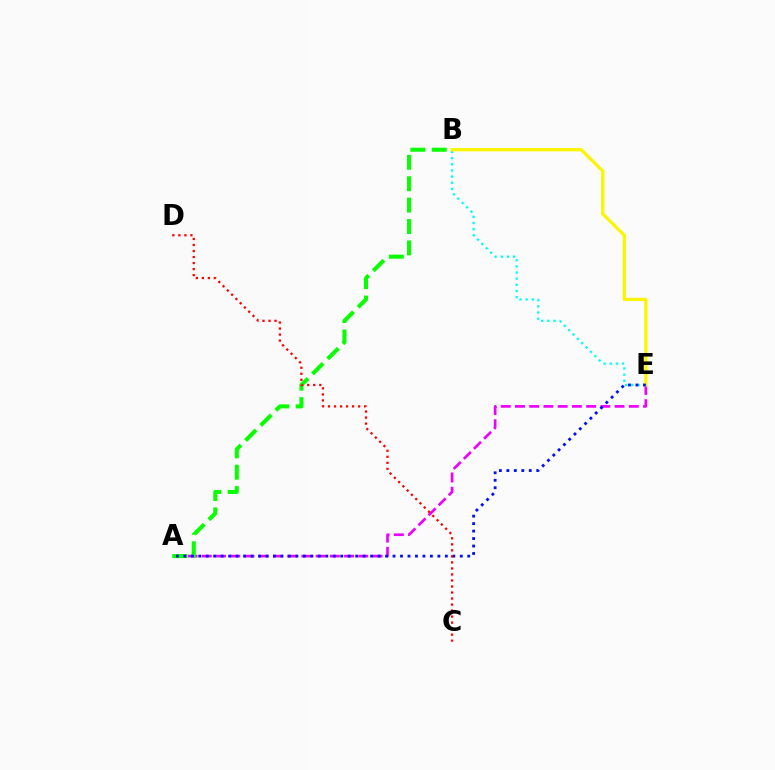{('B', 'E'): [{'color': '#00fff6', 'line_style': 'dotted', 'thickness': 1.67}, {'color': '#fcf500', 'line_style': 'solid', 'thickness': 2.34}], ('A', 'E'): [{'color': '#ee00ff', 'line_style': 'dashed', 'thickness': 1.93}, {'color': '#0010ff', 'line_style': 'dotted', 'thickness': 2.03}], ('A', 'B'): [{'color': '#08ff00', 'line_style': 'dashed', 'thickness': 2.91}], ('C', 'D'): [{'color': '#ff0000', 'line_style': 'dotted', 'thickness': 1.64}]}